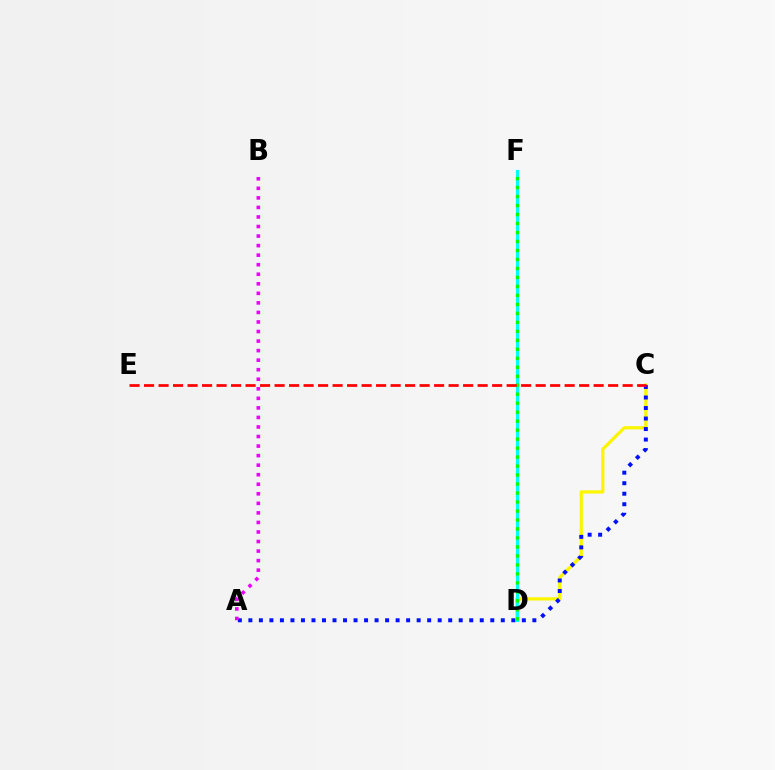{('C', 'D'): [{'color': '#fcf500', 'line_style': 'solid', 'thickness': 2.33}], ('A', 'C'): [{'color': '#0010ff', 'line_style': 'dotted', 'thickness': 2.86}], ('A', 'B'): [{'color': '#ee00ff', 'line_style': 'dotted', 'thickness': 2.59}], ('D', 'F'): [{'color': '#00fff6', 'line_style': 'solid', 'thickness': 2.2}, {'color': '#08ff00', 'line_style': 'dotted', 'thickness': 2.44}], ('C', 'E'): [{'color': '#ff0000', 'line_style': 'dashed', 'thickness': 1.97}]}